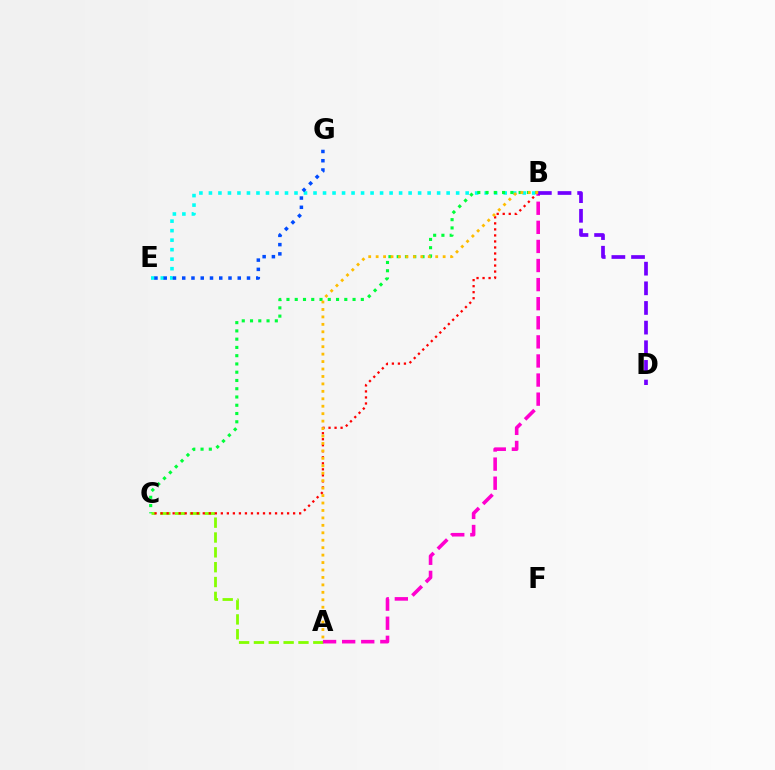{('B', 'E'): [{'color': '#00fff6', 'line_style': 'dotted', 'thickness': 2.58}], ('E', 'G'): [{'color': '#004bff', 'line_style': 'dotted', 'thickness': 2.51}], ('A', 'C'): [{'color': '#84ff00', 'line_style': 'dashed', 'thickness': 2.02}], ('B', 'C'): [{'color': '#00ff39', 'line_style': 'dotted', 'thickness': 2.24}, {'color': '#ff0000', 'line_style': 'dotted', 'thickness': 1.64}], ('A', 'B'): [{'color': '#ff00cf', 'line_style': 'dashed', 'thickness': 2.59}, {'color': '#ffbd00', 'line_style': 'dotted', 'thickness': 2.02}], ('B', 'D'): [{'color': '#7200ff', 'line_style': 'dashed', 'thickness': 2.67}]}